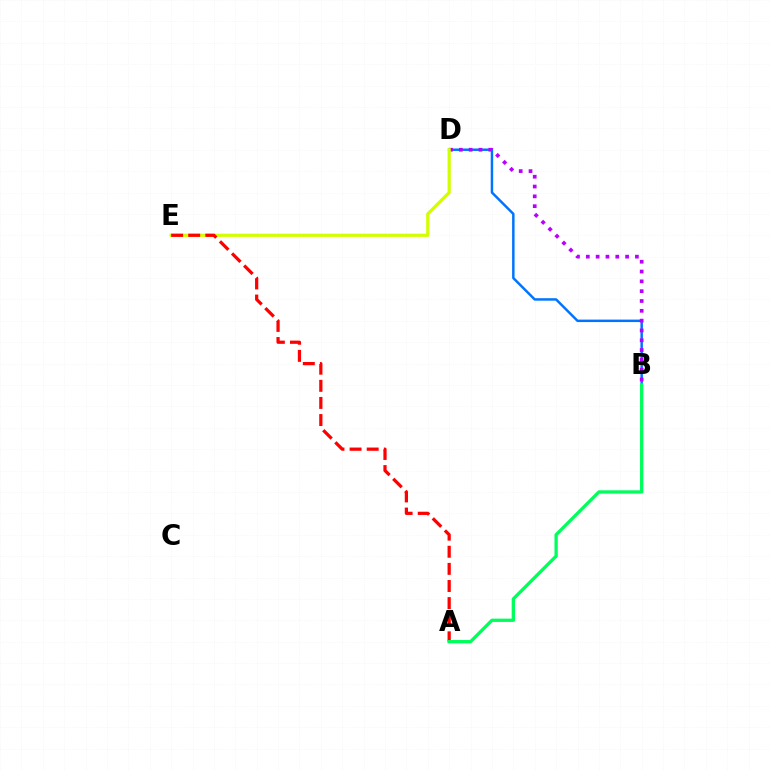{('B', 'D'): [{'color': '#0074ff', 'line_style': 'solid', 'thickness': 1.78}, {'color': '#b900ff', 'line_style': 'dotted', 'thickness': 2.67}], ('D', 'E'): [{'color': '#d1ff00', 'line_style': 'solid', 'thickness': 2.31}], ('A', 'E'): [{'color': '#ff0000', 'line_style': 'dashed', 'thickness': 2.32}], ('A', 'B'): [{'color': '#00ff5c', 'line_style': 'solid', 'thickness': 2.38}]}